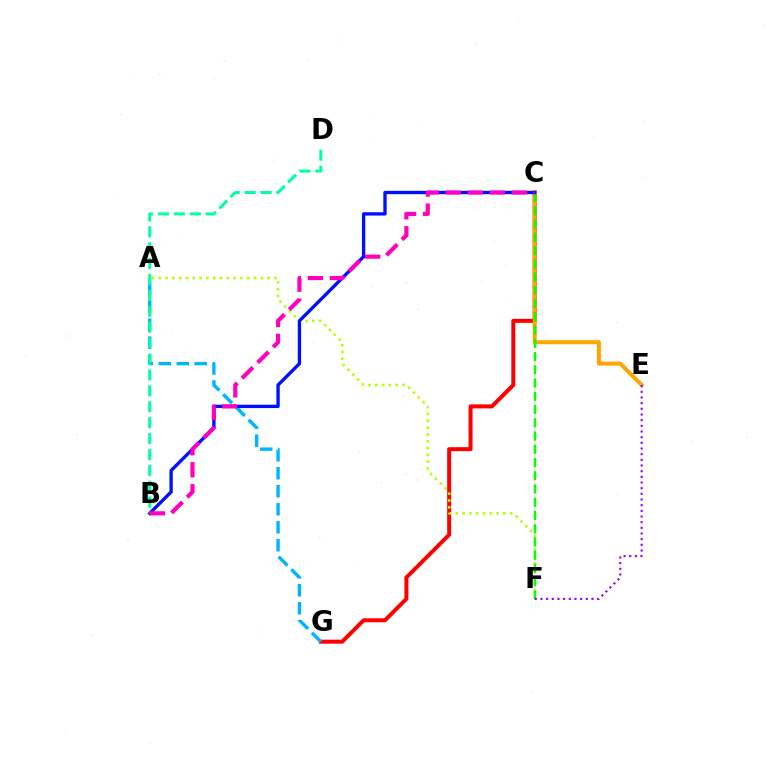{('C', 'G'): [{'color': '#ff0000', 'line_style': 'solid', 'thickness': 2.88}], ('A', 'F'): [{'color': '#b3ff00', 'line_style': 'dotted', 'thickness': 1.85}], ('C', 'E'): [{'color': '#ffa500', 'line_style': 'solid', 'thickness': 2.9}], ('C', 'F'): [{'color': '#08ff00', 'line_style': 'dashed', 'thickness': 1.8}], ('A', 'G'): [{'color': '#00b5ff', 'line_style': 'dashed', 'thickness': 2.44}], ('E', 'F'): [{'color': '#9b00ff', 'line_style': 'dotted', 'thickness': 1.54}], ('B', 'C'): [{'color': '#0010ff', 'line_style': 'solid', 'thickness': 2.41}, {'color': '#ff00bd', 'line_style': 'dashed', 'thickness': 2.99}], ('B', 'D'): [{'color': '#00ff9d', 'line_style': 'dashed', 'thickness': 2.16}]}